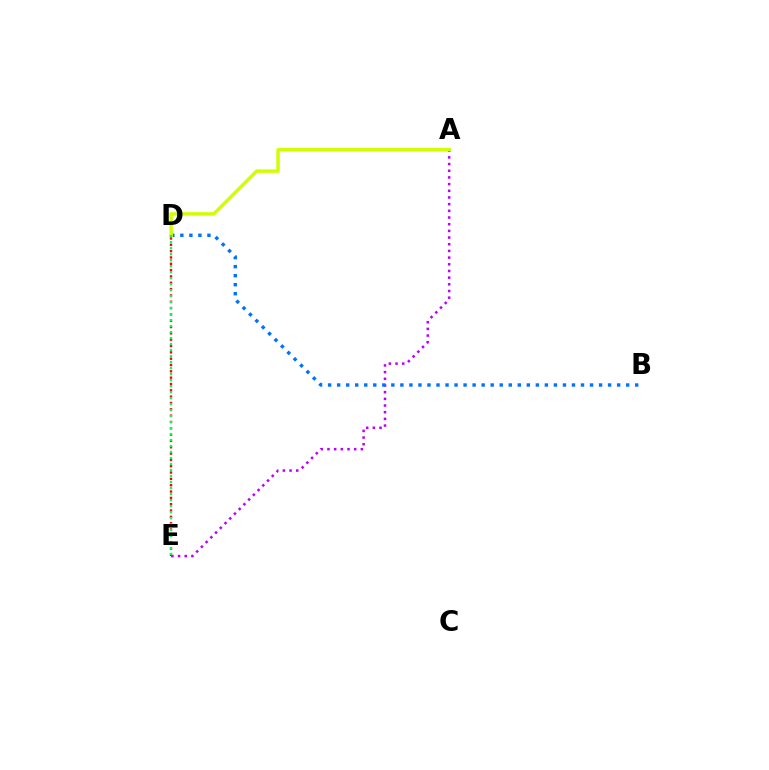{('A', 'E'): [{'color': '#b900ff', 'line_style': 'dotted', 'thickness': 1.81}], ('B', 'D'): [{'color': '#0074ff', 'line_style': 'dotted', 'thickness': 2.45}], ('A', 'D'): [{'color': '#d1ff00', 'line_style': 'solid', 'thickness': 2.49}], ('D', 'E'): [{'color': '#ff0000', 'line_style': 'dotted', 'thickness': 1.72}, {'color': '#00ff5c', 'line_style': 'dotted', 'thickness': 1.63}]}